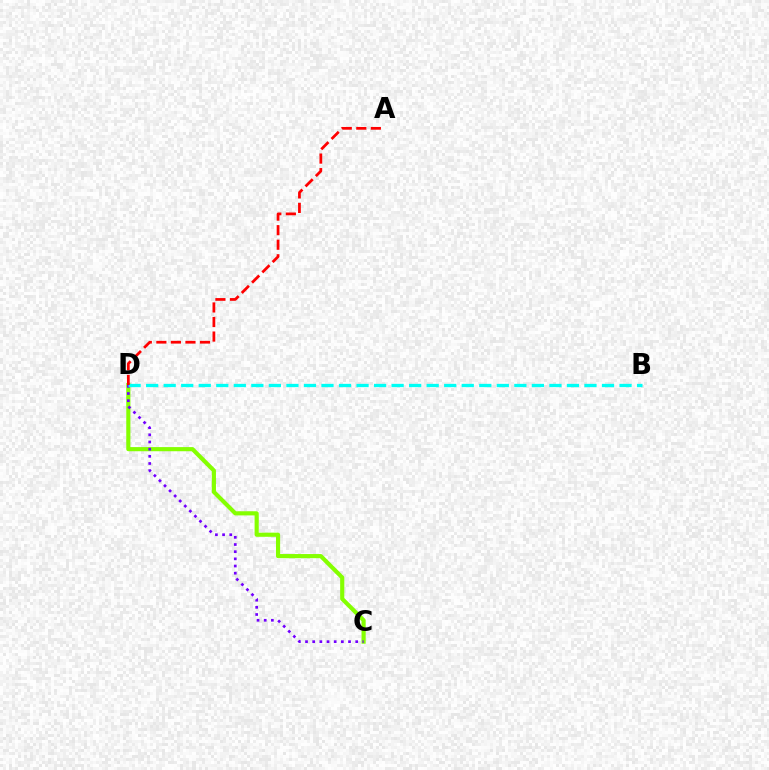{('C', 'D'): [{'color': '#84ff00', 'line_style': 'solid', 'thickness': 2.98}, {'color': '#7200ff', 'line_style': 'dotted', 'thickness': 1.95}], ('B', 'D'): [{'color': '#00fff6', 'line_style': 'dashed', 'thickness': 2.38}], ('A', 'D'): [{'color': '#ff0000', 'line_style': 'dashed', 'thickness': 1.98}]}